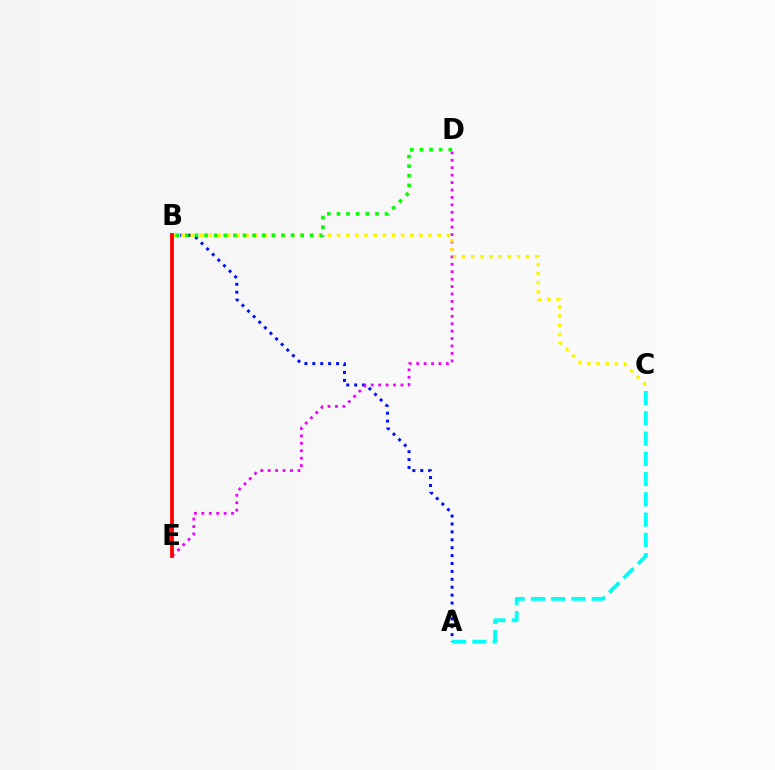{('A', 'B'): [{'color': '#0010ff', 'line_style': 'dotted', 'thickness': 2.15}], ('D', 'E'): [{'color': '#ee00ff', 'line_style': 'dotted', 'thickness': 2.02}], ('B', 'C'): [{'color': '#fcf500', 'line_style': 'dotted', 'thickness': 2.49}], ('B', 'E'): [{'color': '#ff0000', 'line_style': 'solid', 'thickness': 2.72}], ('A', 'C'): [{'color': '#00fff6', 'line_style': 'dashed', 'thickness': 2.75}], ('B', 'D'): [{'color': '#08ff00', 'line_style': 'dotted', 'thickness': 2.61}]}